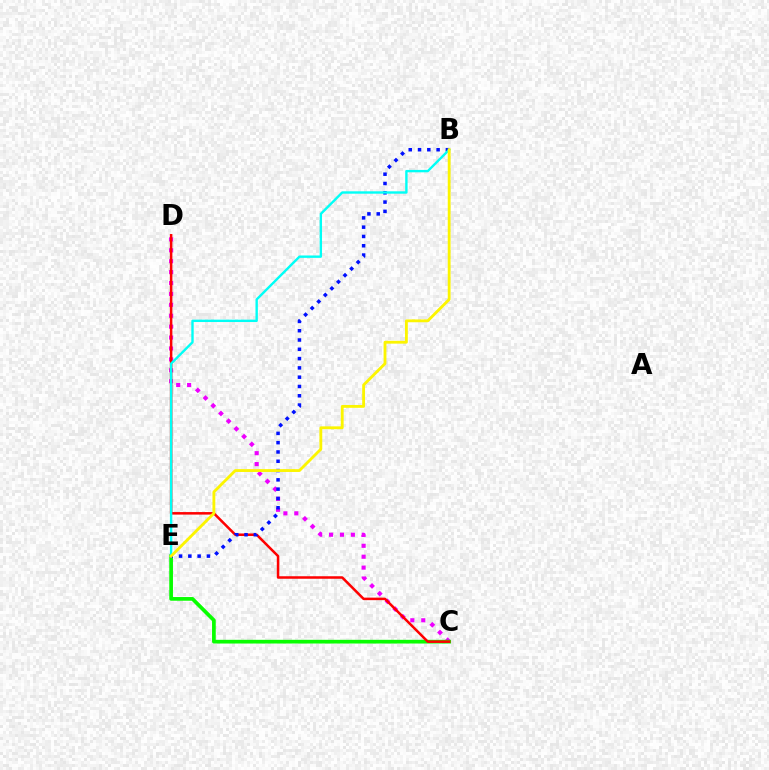{('C', 'D'): [{'color': '#ee00ff', 'line_style': 'dotted', 'thickness': 2.96}, {'color': '#ff0000', 'line_style': 'solid', 'thickness': 1.81}], ('C', 'E'): [{'color': '#08ff00', 'line_style': 'solid', 'thickness': 2.67}], ('B', 'E'): [{'color': '#0010ff', 'line_style': 'dotted', 'thickness': 2.53}, {'color': '#00fff6', 'line_style': 'solid', 'thickness': 1.72}, {'color': '#fcf500', 'line_style': 'solid', 'thickness': 2.04}]}